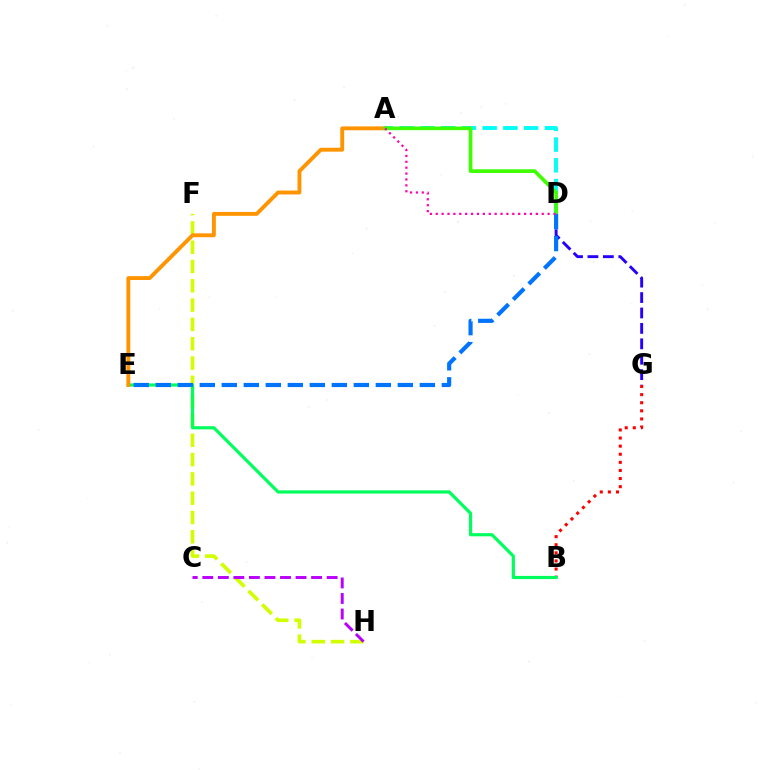{('F', 'H'): [{'color': '#d1ff00', 'line_style': 'dashed', 'thickness': 2.62}], ('D', 'G'): [{'color': '#2500ff', 'line_style': 'dashed', 'thickness': 2.09}], ('A', 'D'): [{'color': '#00fff6', 'line_style': 'dashed', 'thickness': 2.82}, {'color': '#3dff00', 'line_style': 'solid', 'thickness': 2.63}, {'color': '#ff00ac', 'line_style': 'dotted', 'thickness': 1.6}], ('B', 'G'): [{'color': '#ff0000', 'line_style': 'dotted', 'thickness': 2.2}], ('B', 'E'): [{'color': '#00ff5c', 'line_style': 'solid', 'thickness': 2.3}], ('A', 'E'): [{'color': '#ff9400', 'line_style': 'solid', 'thickness': 2.79}], ('C', 'H'): [{'color': '#b900ff', 'line_style': 'dashed', 'thickness': 2.11}], ('D', 'E'): [{'color': '#0074ff', 'line_style': 'dashed', 'thickness': 2.99}]}